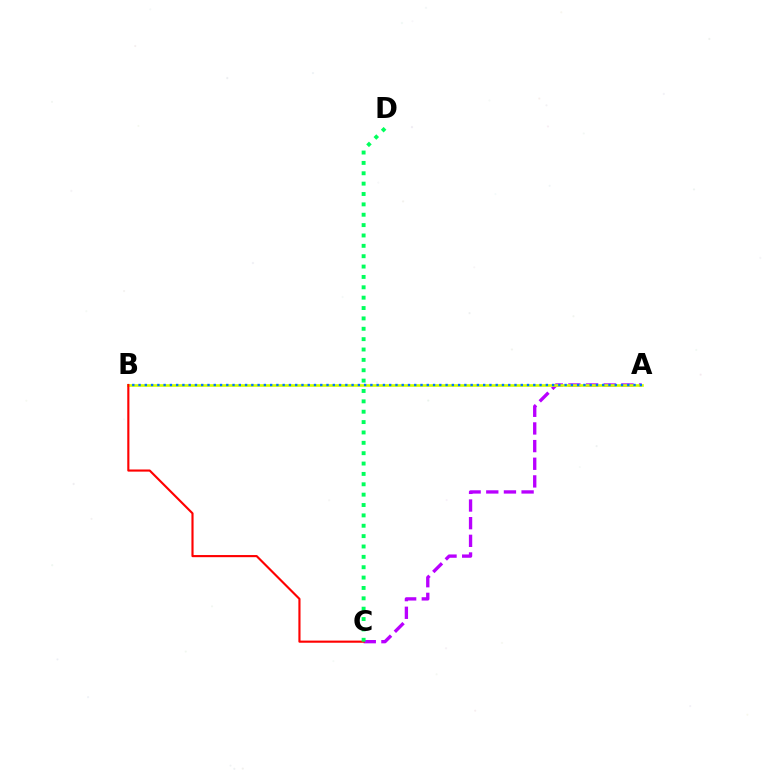{('A', 'C'): [{'color': '#b900ff', 'line_style': 'dashed', 'thickness': 2.4}], ('A', 'B'): [{'color': '#d1ff00', 'line_style': 'solid', 'thickness': 1.9}, {'color': '#0074ff', 'line_style': 'dotted', 'thickness': 1.7}], ('B', 'C'): [{'color': '#ff0000', 'line_style': 'solid', 'thickness': 1.54}], ('C', 'D'): [{'color': '#00ff5c', 'line_style': 'dotted', 'thickness': 2.82}]}